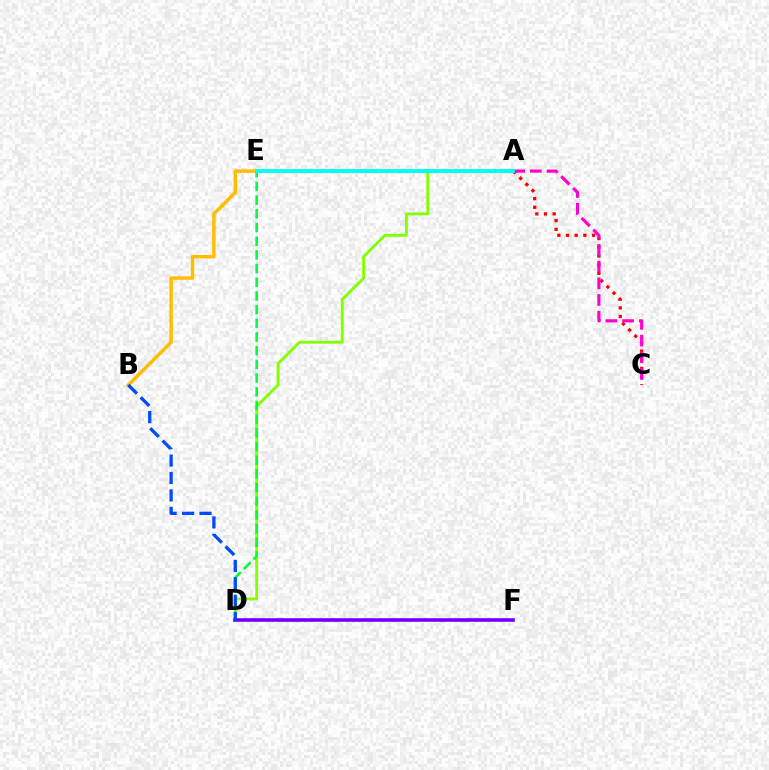{('A', 'D'): [{'color': '#84ff00', 'line_style': 'solid', 'thickness': 2.07}], ('A', 'B'): [{'color': '#ffbd00', 'line_style': 'solid', 'thickness': 2.49}], ('A', 'C'): [{'color': '#ff0000', 'line_style': 'dotted', 'thickness': 2.36}, {'color': '#ff00cf', 'line_style': 'dashed', 'thickness': 2.27}], ('D', 'E'): [{'color': '#00ff39', 'line_style': 'dashed', 'thickness': 1.86}], ('D', 'F'): [{'color': '#7200ff', 'line_style': 'solid', 'thickness': 2.61}], ('B', 'D'): [{'color': '#004bff', 'line_style': 'dashed', 'thickness': 2.37}], ('A', 'E'): [{'color': '#00fff6', 'line_style': 'solid', 'thickness': 2.77}]}